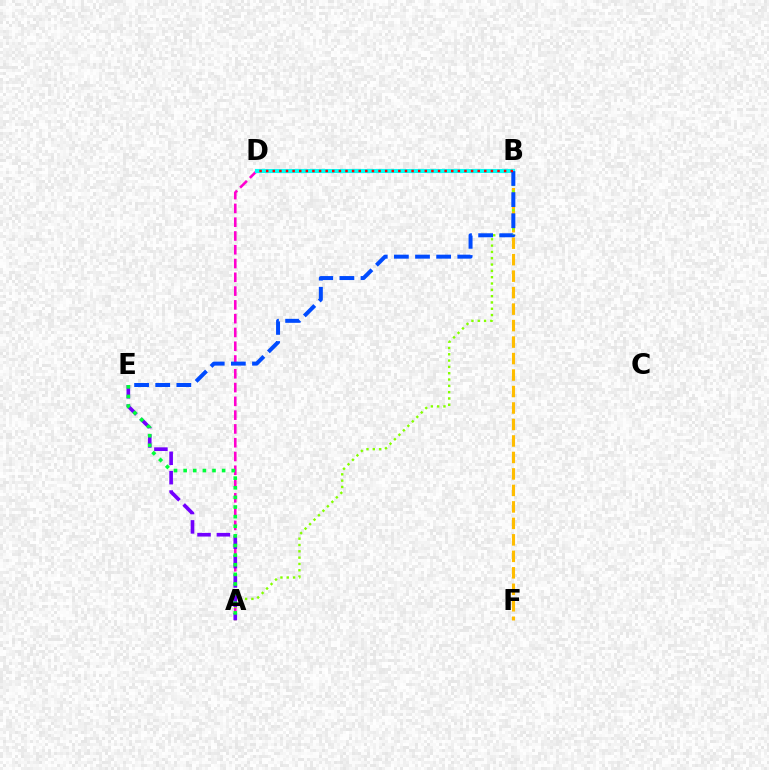{('A', 'D'): [{'color': '#ff00cf', 'line_style': 'dashed', 'thickness': 1.87}], ('B', 'F'): [{'color': '#ffbd00', 'line_style': 'dashed', 'thickness': 2.24}], ('A', 'B'): [{'color': '#84ff00', 'line_style': 'dotted', 'thickness': 1.72}], ('A', 'E'): [{'color': '#7200ff', 'line_style': 'dashed', 'thickness': 2.63}, {'color': '#00ff39', 'line_style': 'dotted', 'thickness': 2.61}], ('B', 'D'): [{'color': '#00fff6', 'line_style': 'solid', 'thickness': 2.97}, {'color': '#ff0000', 'line_style': 'dotted', 'thickness': 1.8}], ('B', 'E'): [{'color': '#004bff', 'line_style': 'dashed', 'thickness': 2.87}]}